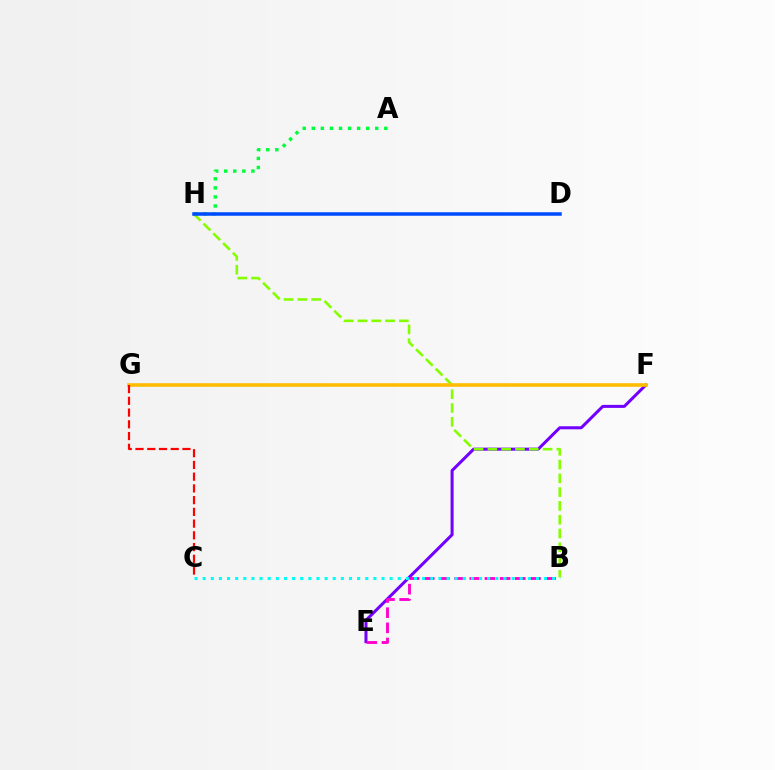{('E', 'F'): [{'color': '#7200ff', 'line_style': 'solid', 'thickness': 2.18}], ('B', 'H'): [{'color': '#84ff00', 'line_style': 'dashed', 'thickness': 1.87}], ('F', 'G'): [{'color': '#ffbd00', 'line_style': 'solid', 'thickness': 2.59}], ('C', 'G'): [{'color': '#ff0000', 'line_style': 'dashed', 'thickness': 1.59}], ('A', 'H'): [{'color': '#00ff39', 'line_style': 'dotted', 'thickness': 2.46}], ('D', 'H'): [{'color': '#004bff', 'line_style': 'solid', 'thickness': 2.53}], ('B', 'E'): [{'color': '#ff00cf', 'line_style': 'dashed', 'thickness': 2.06}], ('B', 'C'): [{'color': '#00fff6', 'line_style': 'dotted', 'thickness': 2.21}]}